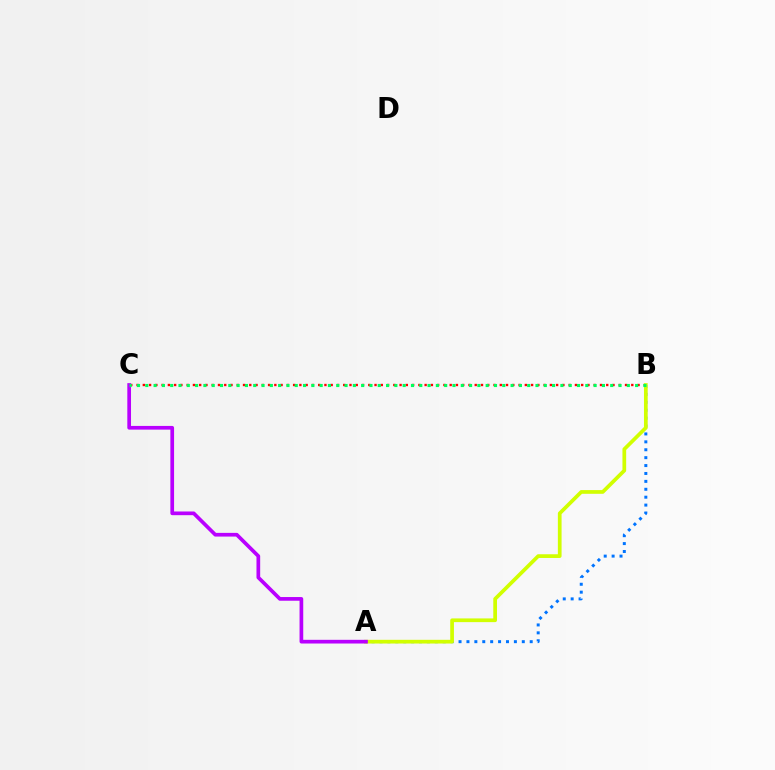{('A', 'B'): [{'color': '#0074ff', 'line_style': 'dotted', 'thickness': 2.15}, {'color': '#d1ff00', 'line_style': 'solid', 'thickness': 2.67}], ('B', 'C'): [{'color': '#ff0000', 'line_style': 'dotted', 'thickness': 1.7}, {'color': '#00ff5c', 'line_style': 'dotted', 'thickness': 2.26}], ('A', 'C'): [{'color': '#b900ff', 'line_style': 'solid', 'thickness': 2.66}]}